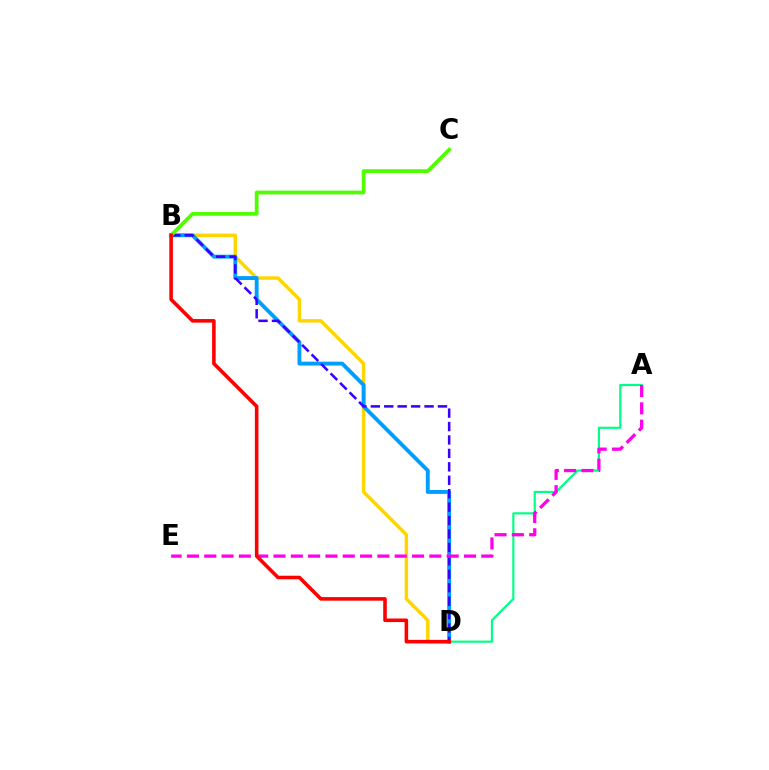{('A', 'D'): [{'color': '#00ff86', 'line_style': 'solid', 'thickness': 1.57}], ('B', 'D'): [{'color': '#ffd500', 'line_style': 'solid', 'thickness': 2.48}, {'color': '#009eff', 'line_style': 'solid', 'thickness': 2.8}, {'color': '#3700ff', 'line_style': 'dashed', 'thickness': 1.82}, {'color': '#ff0000', 'line_style': 'solid', 'thickness': 2.57}], ('A', 'E'): [{'color': '#ff00ed', 'line_style': 'dashed', 'thickness': 2.35}], ('B', 'C'): [{'color': '#4fff00', 'line_style': 'solid', 'thickness': 2.7}]}